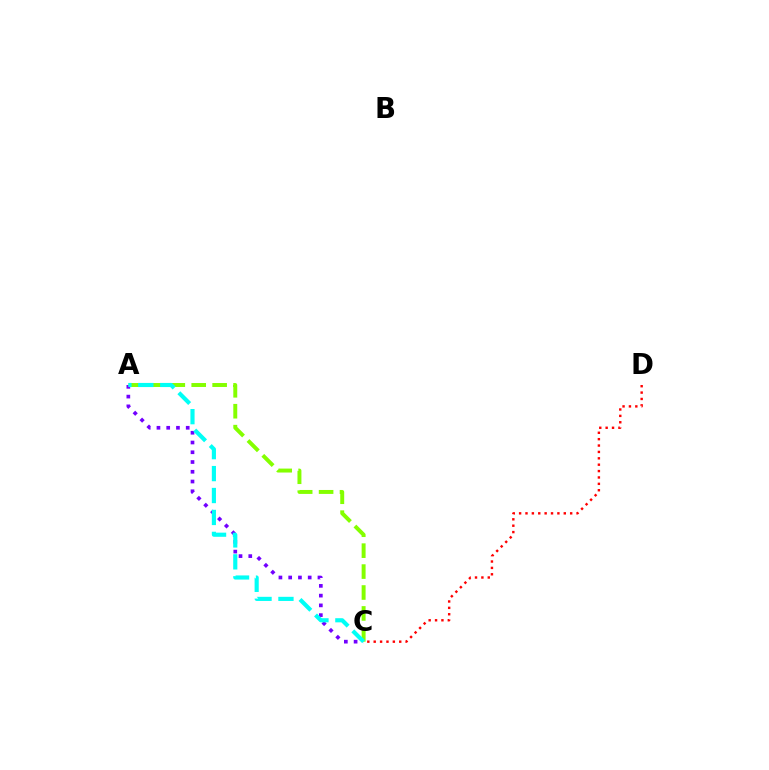{('A', 'C'): [{'color': '#7200ff', 'line_style': 'dotted', 'thickness': 2.65}, {'color': '#84ff00', 'line_style': 'dashed', 'thickness': 2.84}, {'color': '#00fff6', 'line_style': 'dashed', 'thickness': 2.98}], ('C', 'D'): [{'color': '#ff0000', 'line_style': 'dotted', 'thickness': 1.73}]}